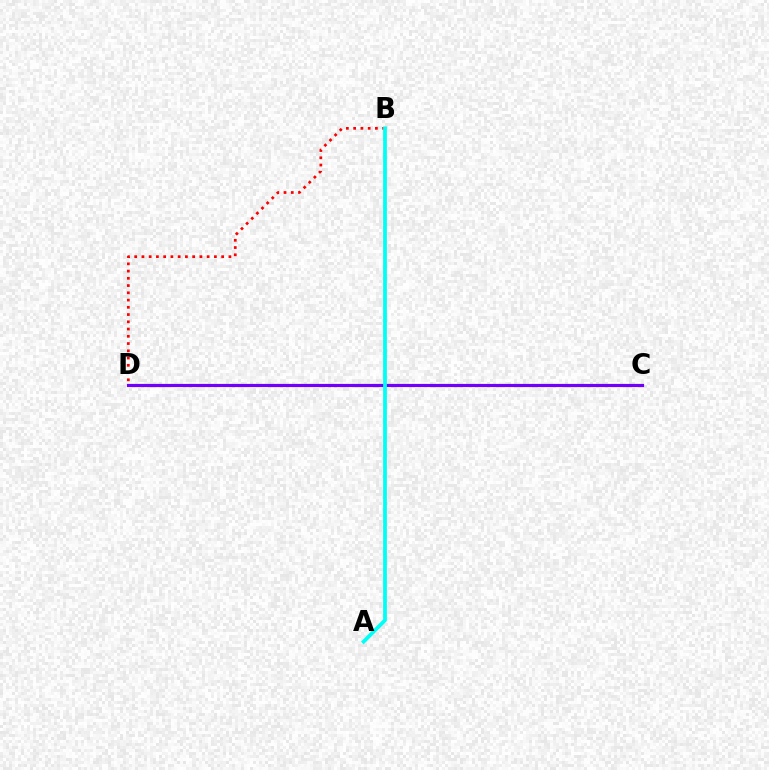{('B', 'D'): [{'color': '#ff0000', 'line_style': 'dotted', 'thickness': 1.97}], ('C', 'D'): [{'color': '#84ff00', 'line_style': 'solid', 'thickness': 1.53}, {'color': '#7200ff', 'line_style': 'solid', 'thickness': 2.27}], ('A', 'B'): [{'color': '#00fff6', 'line_style': 'solid', 'thickness': 2.7}]}